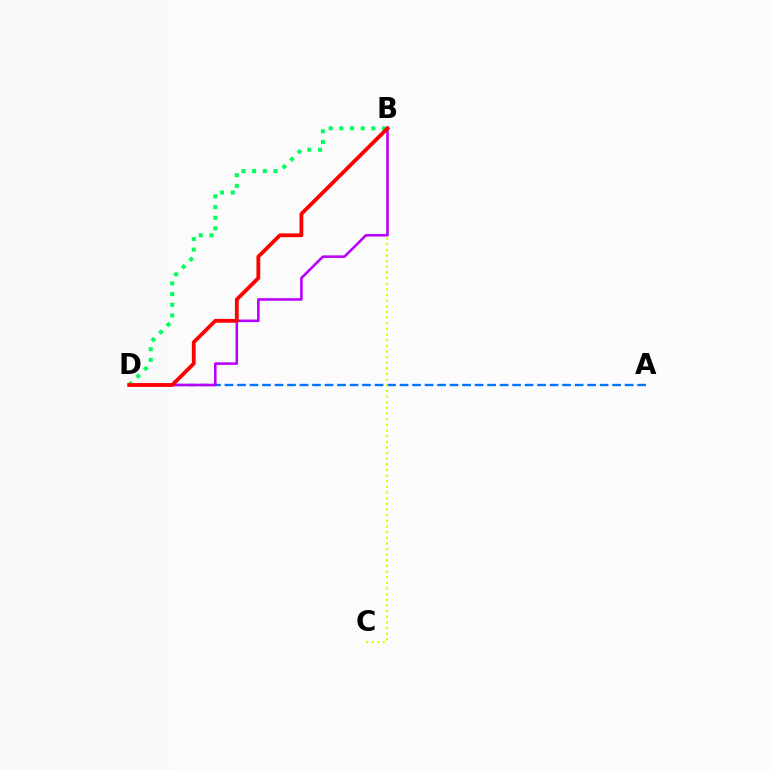{('A', 'D'): [{'color': '#0074ff', 'line_style': 'dashed', 'thickness': 1.7}], ('B', 'C'): [{'color': '#d1ff00', 'line_style': 'dotted', 'thickness': 1.53}], ('B', 'D'): [{'color': '#b900ff', 'line_style': 'solid', 'thickness': 1.86}, {'color': '#00ff5c', 'line_style': 'dotted', 'thickness': 2.9}, {'color': '#ff0000', 'line_style': 'solid', 'thickness': 2.73}]}